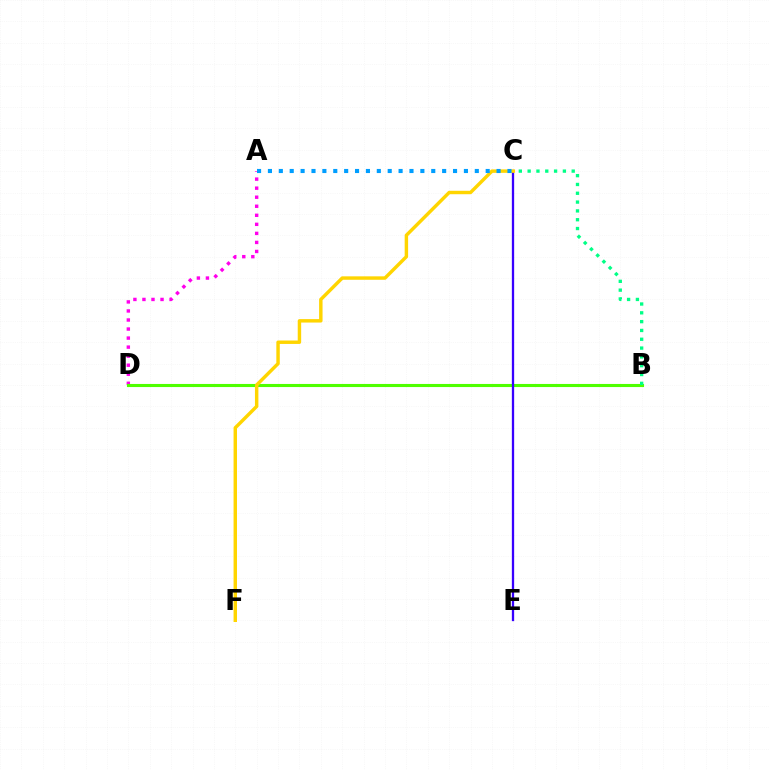{('A', 'D'): [{'color': '#ff00ed', 'line_style': 'dotted', 'thickness': 2.46}], ('B', 'D'): [{'color': '#ff0000', 'line_style': 'dashed', 'thickness': 2.02}, {'color': '#4fff00', 'line_style': 'solid', 'thickness': 2.23}], ('C', 'E'): [{'color': '#3700ff', 'line_style': 'solid', 'thickness': 1.65}], ('B', 'C'): [{'color': '#00ff86', 'line_style': 'dotted', 'thickness': 2.39}], ('C', 'F'): [{'color': '#ffd500', 'line_style': 'solid', 'thickness': 2.48}], ('A', 'C'): [{'color': '#009eff', 'line_style': 'dotted', 'thickness': 2.96}]}